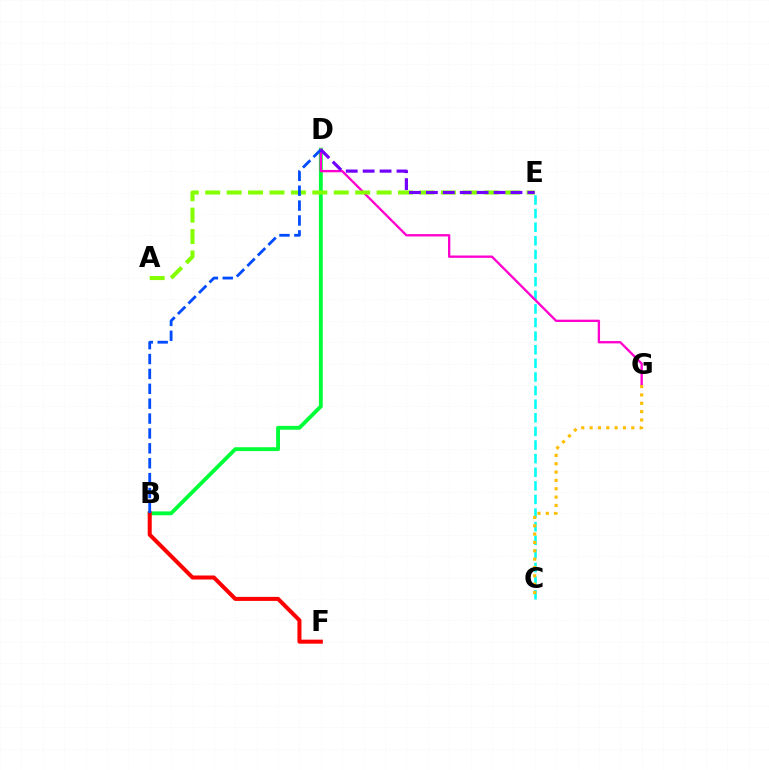{('C', 'E'): [{'color': '#00fff6', 'line_style': 'dashed', 'thickness': 1.85}], ('B', 'D'): [{'color': '#00ff39', 'line_style': 'solid', 'thickness': 2.78}, {'color': '#004bff', 'line_style': 'dashed', 'thickness': 2.02}], ('B', 'F'): [{'color': '#ff0000', 'line_style': 'solid', 'thickness': 2.9}], ('D', 'G'): [{'color': '#ff00cf', 'line_style': 'solid', 'thickness': 1.68}], ('A', 'E'): [{'color': '#84ff00', 'line_style': 'dashed', 'thickness': 2.91}], ('C', 'G'): [{'color': '#ffbd00', 'line_style': 'dotted', 'thickness': 2.27}], ('D', 'E'): [{'color': '#7200ff', 'line_style': 'dashed', 'thickness': 2.3}]}